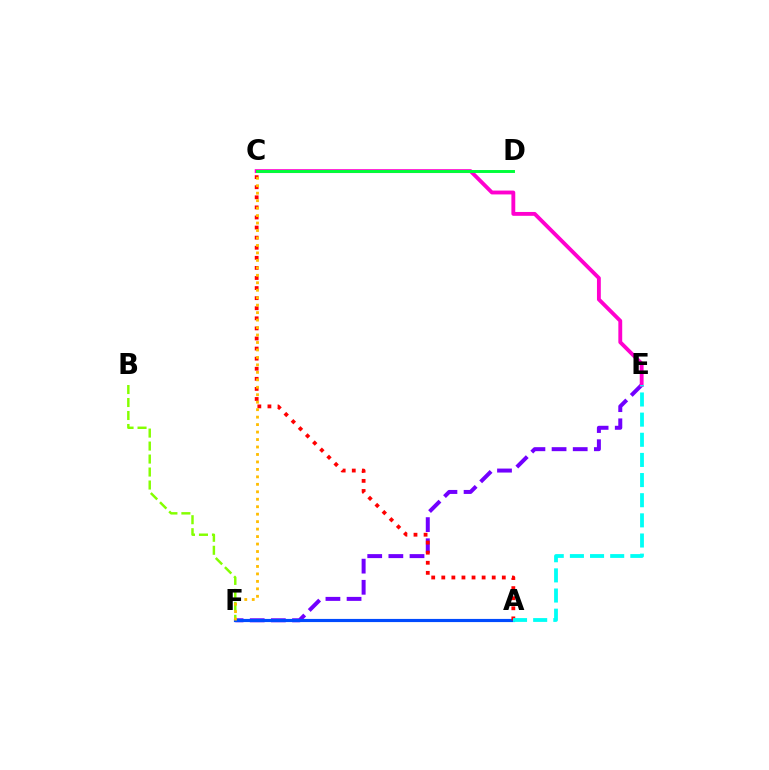{('E', 'F'): [{'color': '#7200ff', 'line_style': 'dashed', 'thickness': 2.87}], ('B', 'F'): [{'color': '#84ff00', 'line_style': 'dashed', 'thickness': 1.76}], ('A', 'F'): [{'color': '#004bff', 'line_style': 'solid', 'thickness': 2.27}], ('A', 'C'): [{'color': '#ff0000', 'line_style': 'dotted', 'thickness': 2.74}], ('C', 'F'): [{'color': '#ffbd00', 'line_style': 'dotted', 'thickness': 2.03}], ('C', 'E'): [{'color': '#ff00cf', 'line_style': 'solid', 'thickness': 2.78}], ('C', 'D'): [{'color': '#00ff39', 'line_style': 'solid', 'thickness': 2.12}], ('A', 'E'): [{'color': '#00fff6', 'line_style': 'dashed', 'thickness': 2.74}]}